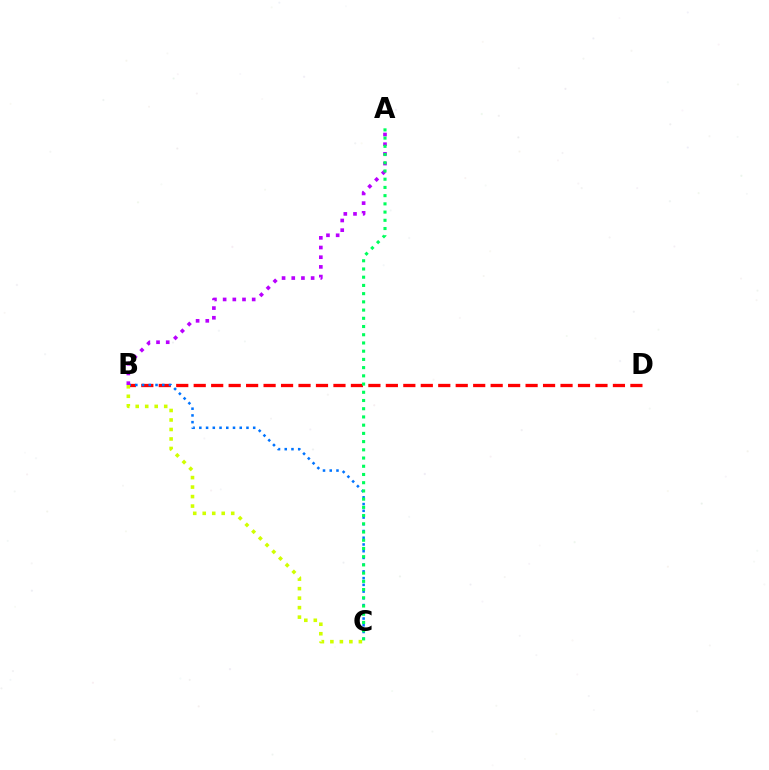{('B', 'D'): [{'color': '#ff0000', 'line_style': 'dashed', 'thickness': 2.37}], ('B', 'C'): [{'color': '#0074ff', 'line_style': 'dotted', 'thickness': 1.83}, {'color': '#d1ff00', 'line_style': 'dotted', 'thickness': 2.58}], ('A', 'B'): [{'color': '#b900ff', 'line_style': 'dotted', 'thickness': 2.63}], ('A', 'C'): [{'color': '#00ff5c', 'line_style': 'dotted', 'thickness': 2.23}]}